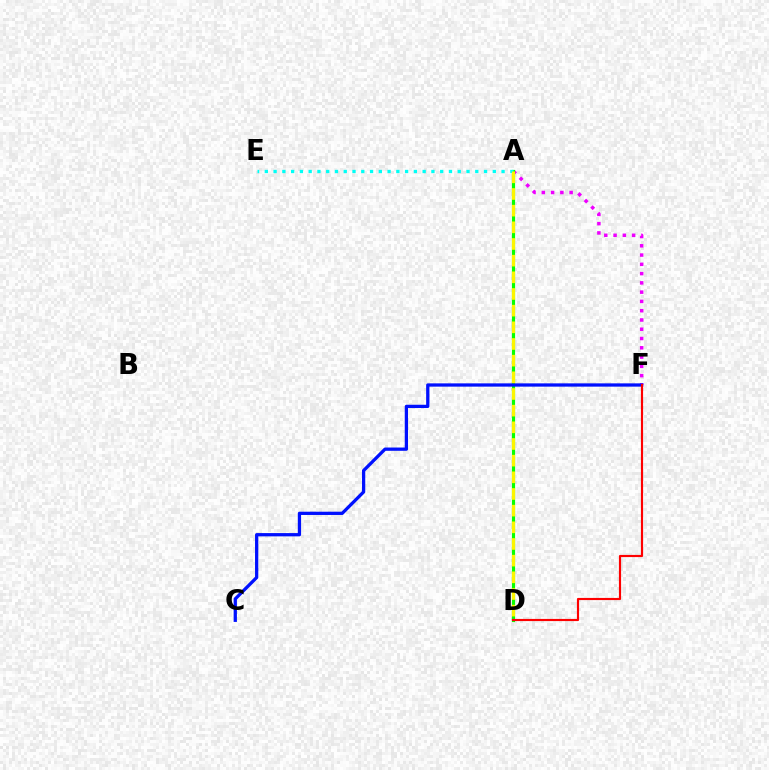{('A', 'F'): [{'color': '#ee00ff', 'line_style': 'dotted', 'thickness': 2.52}], ('A', 'D'): [{'color': '#08ff00', 'line_style': 'solid', 'thickness': 2.28}, {'color': '#fcf500', 'line_style': 'dashed', 'thickness': 2.26}], ('C', 'F'): [{'color': '#0010ff', 'line_style': 'solid', 'thickness': 2.36}], ('A', 'E'): [{'color': '#00fff6', 'line_style': 'dotted', 'thickness': 2.38}], ('D', 'F'): [{'color': '#ff0000', 'line_style': 'solid', 'thickness': 1.56}]}